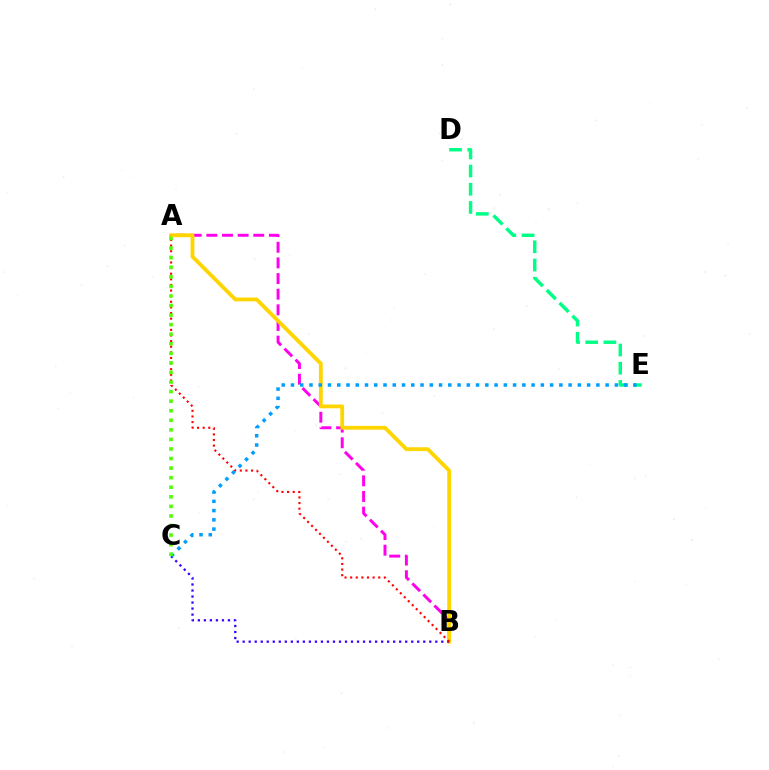{('A', 'B'): [{'color': '#ff00ed', 'line_style': 'dashed', 'thickness': 2.12}, {'color': '#ffd500', 'line_style': 'solid', 'thickness': 2.75}, {'color': '#ff0000', 'line_style': 'dotted', 'thickness': 1.53}], ('D', 'E'): [{'color': '#00ff86', 'line_style': 'dashed', 'thickness': 2.47}], ('B', 'C'): [{'color': '#3700ff', 'line_style': 'dotted', 'thickness': 1.64}], ('C', 'E'): [{'color': '#009eff', 'line_style': 'dotted', 'thickness': 2.51}], ('A', 'C'): [{'color': '#4fff00', 'line_style': 'dotted', 'thickness': 2.6}]}